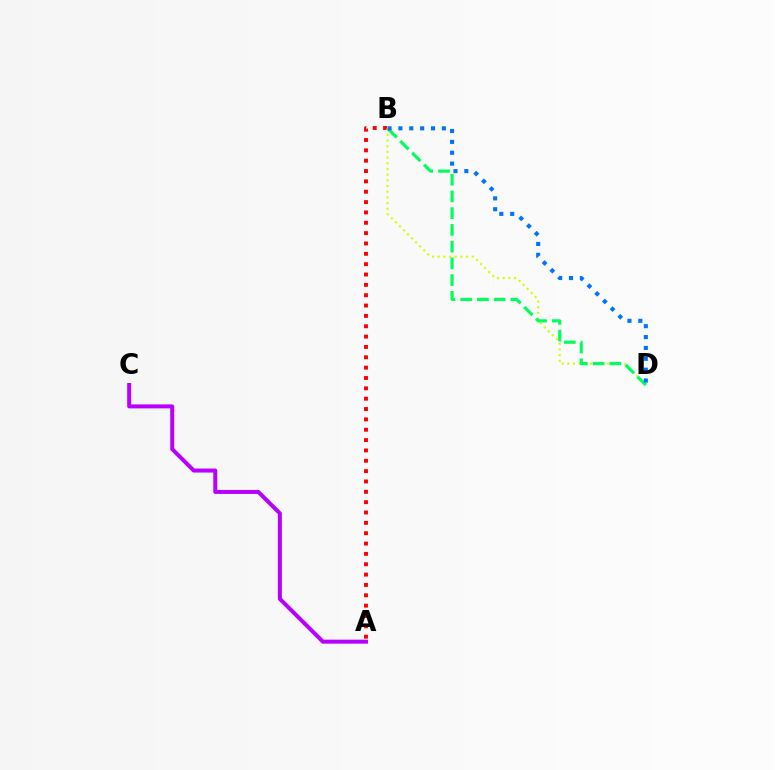{('A', 'B'): [{'color': '#ff0000', 'line_style': 'dotted', 'thickness': 2.81}], ('B', 'D'): [{'color': '#d1ff00', 'line_style': 'dotted', 'thickness': 1.54}, {'color': '#00ff5c', 'line_style': 'dashed', 'thickness': 2.27}, {'color': '#0074ff', 'line_style': 'dotted', 'thickness': 2.95}], ('A', 'C'): [{'color': '#b900ff', 'line_style': 'solid', 'thickness': 2.87}]}